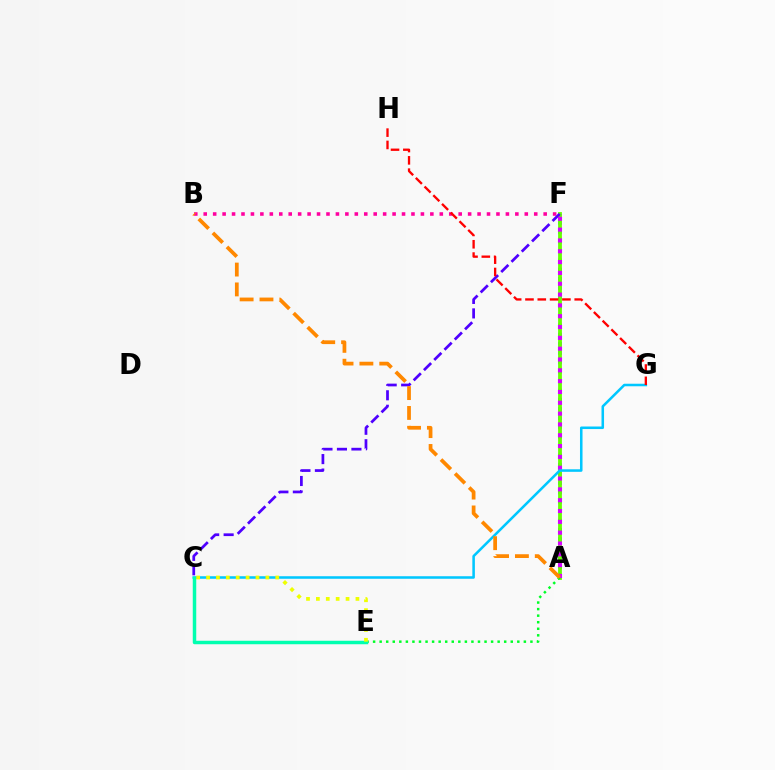{('A', 'F'): [{'color': '#003fff', 'line_style': 'dotted', 'thickness': 2.53}, {'color': '#66ff00', 'line_style': 'solid', 'thickness': 2.73}, {'color': '#d600ff', 'line_style': 'dotted', 'thickness': 2.94}], ('B', 'F'): [{'color': '#ff00a0', 'line_style': 'dotted', 'thickness': 2.57}], ('C', 'F'): [{'color': '#4f00ff', 'line_style': 'dashed', 'thickness': 1.97}], ('C', 'G'): [{'color': '#00c7ff', 'line_style': 'solid', 'thickness': 1.83}], ('A', 'E'): [{'color': '#00ff27', 'line_style': 'dotted', 'thickness': 1.78}], ('C', 'E'): [{'color': '#00ffaf', 'line_style': 'solid', 'thickness': 2.5}, {'color': '#eeff00', 'line_style': 'dotted', 'thickness': 2.69}], ('G', 'H'): [{'color': '#ff0000', 'line_style': 'dashed', 'thickness': 1.67}], ('A', 'B'): [{'color': '#ff8800', 'line_style': 'dashed', 'thickness': 2.7}]}